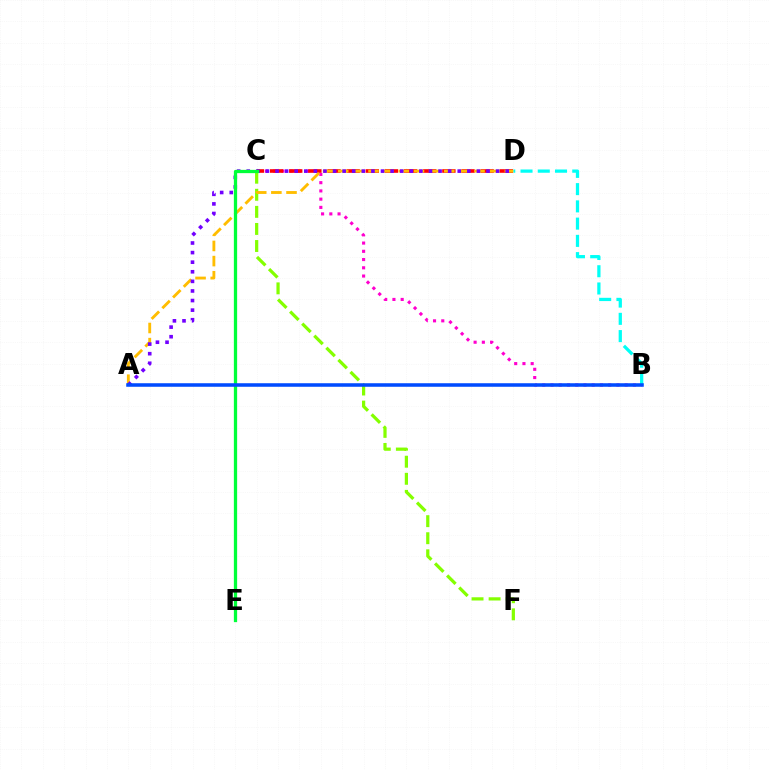{('B', 'C'): [{'color': '#ff00cf', 'line_style': 'dotted', 'thickness': 2.24}], ('C', 'D'): [{'color': '#ff0000', 'line_style': 'dashed', 'thickness': 2.6}], ('C', 'F'): [{'color': '#84ff00', 'line_style': 'dashed', 'thickness': 2.32}], ('B', 'D'): [{'color': '#00fff6', 'line_style': 'dashed', 'thickness': 2.34}], ('A', 'D'): [{'color': '#ffbd00', 'line_style': 'dashed', 'thickness': 2.06}, {'color': '#7200ff', 'line_style': 'dotted', 'thickness': 2.61}], ('C', 'E'): [{'color': '#00ff39', 'line_style': 'solid', 'thickness': 2.36}], ('A', 'B'): [{'color': '#004bff', 'line_style': 'solid', 'thickness': 2.55}]}